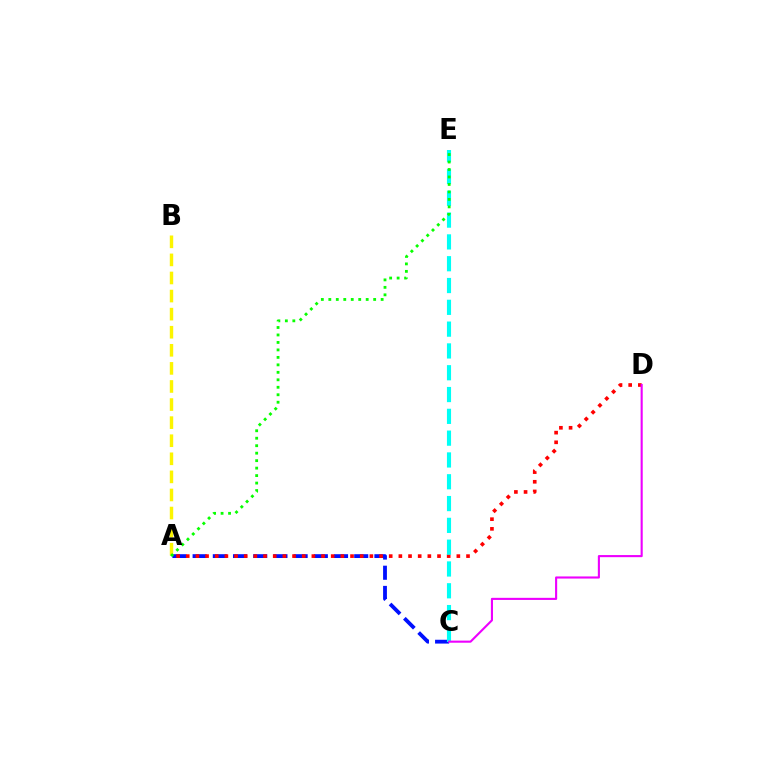{('A', 'C'): [{'color': '#0010ff', 'line_style': 'dashed', 'thickness': 2.74}], ('A', 'B'): [{'color': '#fcf500', 'line_style': 'dashed', 'thickness': 2.46}], ('A', 'D'): [{'color': '#ff0000', 'line_style': 'dotted', 'thickness': 2.63}], ('C', 'E'): [{'color': '#00fff6', 'line_style': 'dashed', 'thickness': 2.96}], ('A', 'E'): [{'color': '#08ff00', 'line_style': 'dotted', 'thickness': 2.03}], ('C', 'D'): [{'color': '#ee00ff', 'line_style': 'solid', 'thickness': 1.52}]}